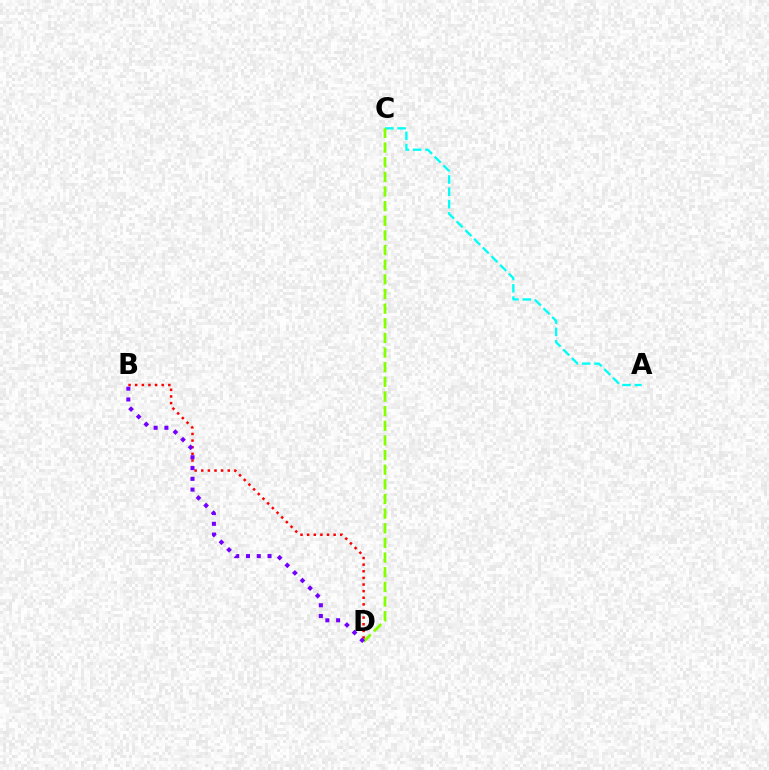{('A', 'C'): [{'color': '#00fff6', 'line_style': 'dashed', 'thickness': 1.67}], ('B', 'D'): [{'color': '#ff0000', 'line_style': 'dotted', 'thickness': 1.8}, {'color': '#7200ff', 'line_style': 'dotted', 'thickness': 2.93}], ('C', 'D'): [{'color': '#84ff00', 'line_style': 'dashed', 'thickness': 1.99}]}